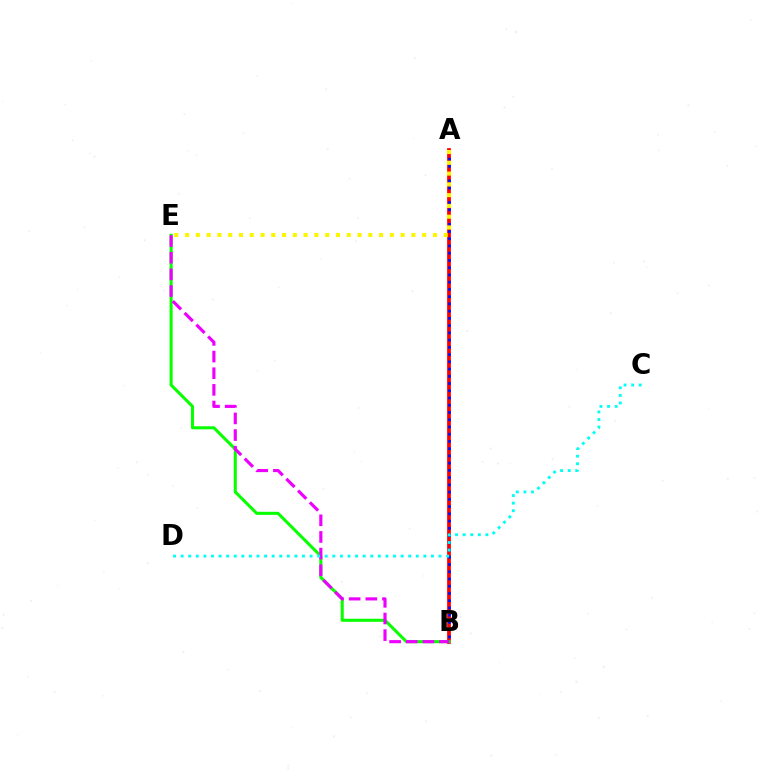{('A', 'B'): [{'color': '#ff0000', 'line_style': 'solid', 'thickness': 2.7}, {'color': '#0010ff', 'line_style': 'dotted', 'thickness': 1.97}], ('B', 'E'): [{'color': '#08ff00', 'line_style': 'solid', 'thickness': 2.2}, {'color': '#ee00ff', 'line_style': 'dashed', 'thickness': 2.26}], ('A', 'E'): [{'color': '#fcf500', 'line_style': 'dotted', 'thickness': 2.93}], ('C', 'D'): [{'color': '#00fff6', 'line_style': 'dotted', 'thickness': 2.06}]}